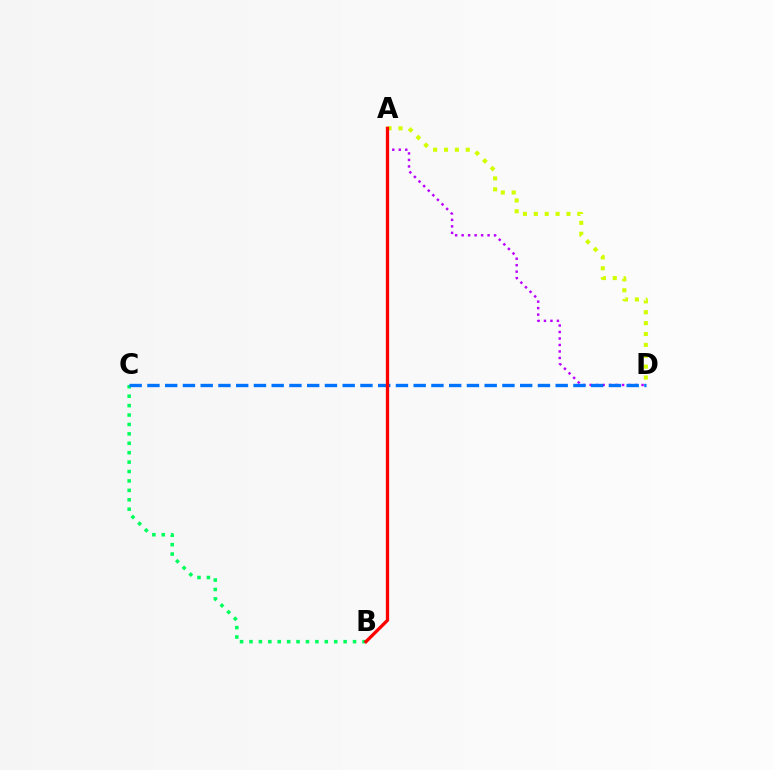{('B', 'C'): [{'color': '#00ff5c', 'line_style': 'dotted', 'thickness': 2.56}], ('A', 'D'): [{'color': '#d1ff00', 'line_style': 'dotted', 'thickness': 2.96}, {'color': '#b900ff', 'line_style': 'dotted', 'thickness': 1.76}], ('C', 'D'): [{'color': '#0074ff', 'line_style': 'dashed', 'thickness': 2.41}], ('A', 'B'): [{'color': '#ff0000', 'line_style': 'solid', 'thickness': 2.36}]}